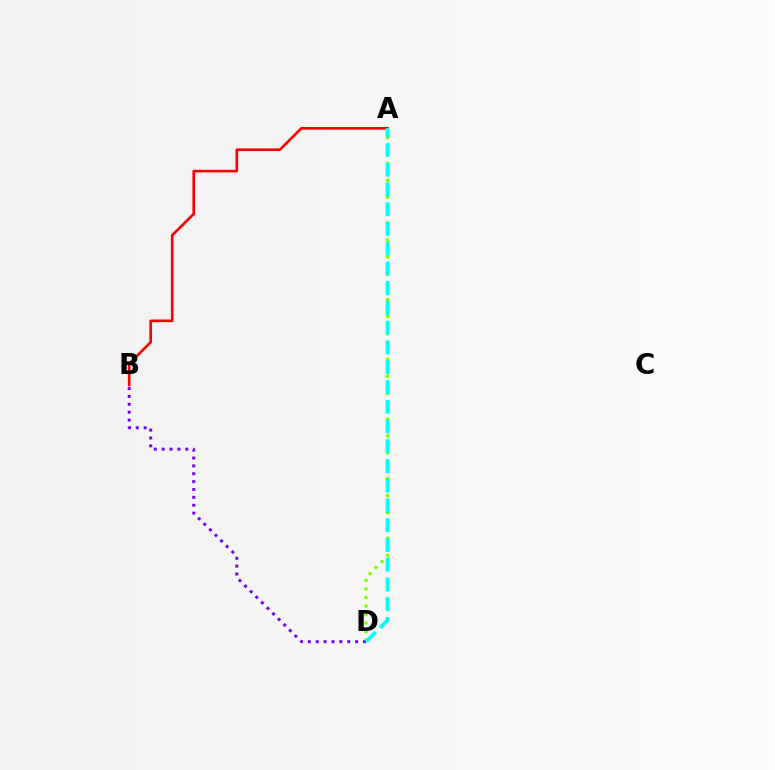{('A', 'B'): [{'color': '#ff0000', 'line_style': 'solid', 'thickness': 1.91}], ('A', 'D'): [{'color': '#84ff00', 'line_style': 'dotted', 'thickness': 2.32}, {'color': '#00fff6', 'line_style': 'dashed', 'thickness': 2.68}], ('B', 'D'): [{'color': '#7200ff', 'line_style': 'dotted', 'thickness': 2.14}]}